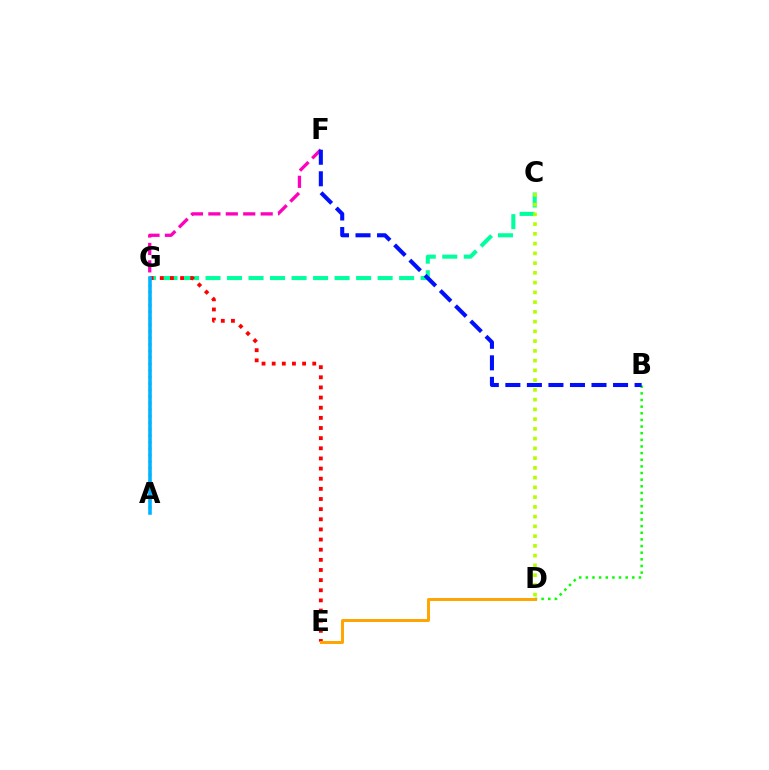{('B', 'D'): [{'color': '#08ff00', 'line_style': 'dotted', 'thickness': 1.8}], ('F', 'G'): [{'color': '#ff00bd', 'line_style': 'dashed', 'thickness': 2.37}], ('C', 'G'): [{'color': '#00ff9d', 'line_style': 'dashed', 'thickness': 2.92}], ('E', 'G'): [{'color': '#ff0000', 'line_style': 'dotted', 'thickness': 2.76}], ('C', 'D'): [{'color': '#b3ff00', 'line_style': 'dotted', 'thickness': 2.65}], ('A', 'G'): [{'color': '#9b00ff', 'line_style': 'dotted', 'thickness': 1.77}, {'color': '#00b5ff', 'line_style': 'solid', 'thickness': 2.58}], ('B', 'F'): [{'color': '#0010ff', 'line_style': 'dashed', 'thickness': 2.93}], ('D', 'E'): [{'color': '#ffa500', 'line_style': 'solid', 'thickness': 2.13}]}